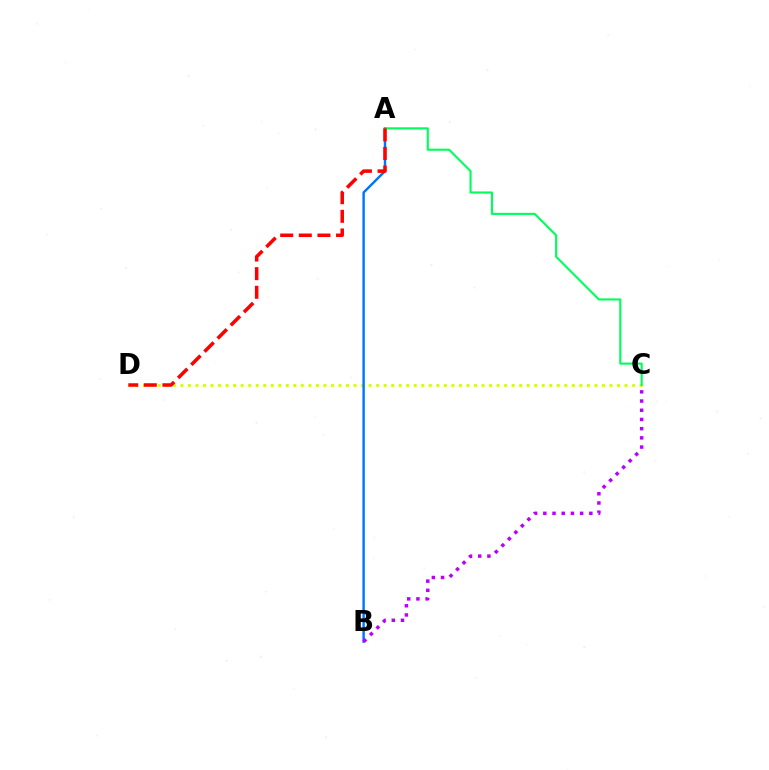{('C', 'D'): [{'color': '#d1ff00', 'line_style': 'dotted', 'thickness': 2.05}], ('A', 'B'): [{'color': '#0074ff', 'line_style': 'solid', 'thickness': 1.74}], ('A', 'C'): [{'color': '#00ff5c', 'line_style': 'solid', 'thickness': 1.53}], ('A', 'D'): [{'color': '#ff0000', 'line_style': 'dashed', 'thickness': 2.53}], ('B', 'C'): [{'color': '#b900ff', 'line_style': 'dotted', 'thickness': 2.5}]}